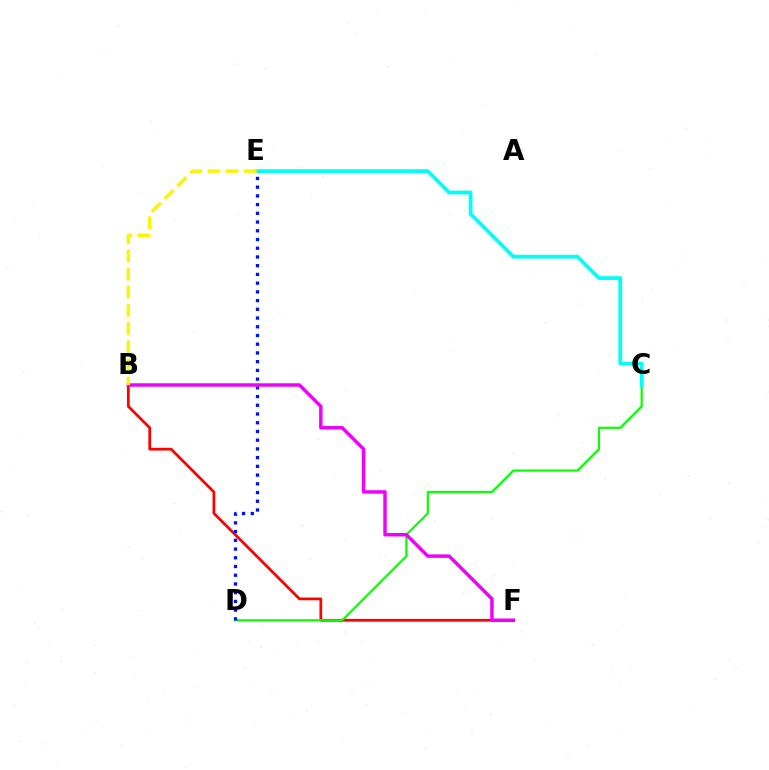{('B', 'F'): [{'color': '#ff0000', 'line_style': 'solid', 'thickness': 1.97}, {'color': '#ee00ff', 'line_style': 'solid', 'thickness': 2.48}], ('C', 'D'): [{'color': '#08ff00', 'line_style': 'solid', 'thickness': 1.57}], ('D', 'E'): [{'color': '#0010ff', 'line_style': 'dotted', 'thickness': 2.37}], ('C', 'E'): [{'color': '#00fff6', 'line_style': 'solid', 'thickness': 2.73}], ('B', 'E'): [{'color': '#fcf500', 'line_style': 'dashed', 'thickness': 2.47}]}